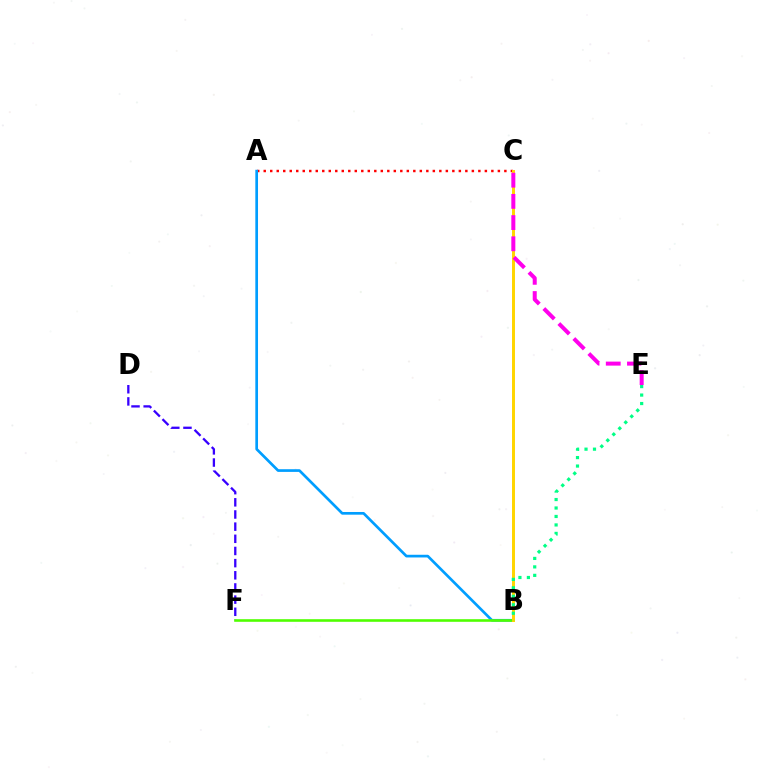{('A', 'C'): [{'color': '#ff0000', 'line_style': 'dotted', 'thickness': 1.77}], ('A', 'B'): [{'color': '#009eff', 'line_style': 'solid', 'thickness': 1.94}], ('D', 'F'): [{'color': '#3700ff', 'line_style': 'dashed', 'thickness': 1.65}], ('B', 'F'): [{'color': '#4fff00', 'line_style': 'solid', 'thickness': 1.88}], ('B', 'C'): [{'color': '#ffd500', 'line_style': 'solid', 'thickness': 2.14}], ('C', 'E'): [{'color': '#ff00ed', 'line_style': 'dashed', 'thickness': 2.88}], ('B', 'E'): [{'color': '#00ff86', 'line_style': 'dotted', 'thickness': 2.3}]}